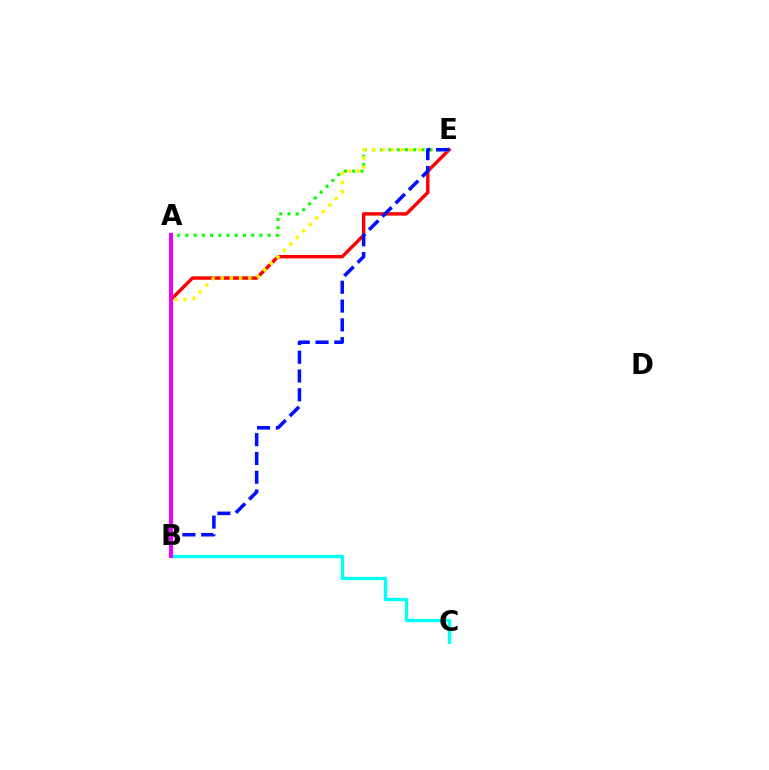{('A', 'E'): [{'color': '#08ff00', 'line_style': 'dotted', 'thickness': 2.24}], ('B', 'C'): [{'color': '#00fff6', 'line_style': 'solid', 'thickness': 2.39}], ('B', 'E'): [{'color': '#ff0000', 'line_style': 'solid', 'thickness': 2.47}, {'color': '#fcf500', 'line_style': 'dotted', 'thickness': 2.5}, {'color': '#0010ff', 'line_style': 'dashed', 'thickness': 2.55}], ('A', 'B'): [{'color': '#ee00ff', 'line_style': 'solid', 'thickness': 2.88}]}